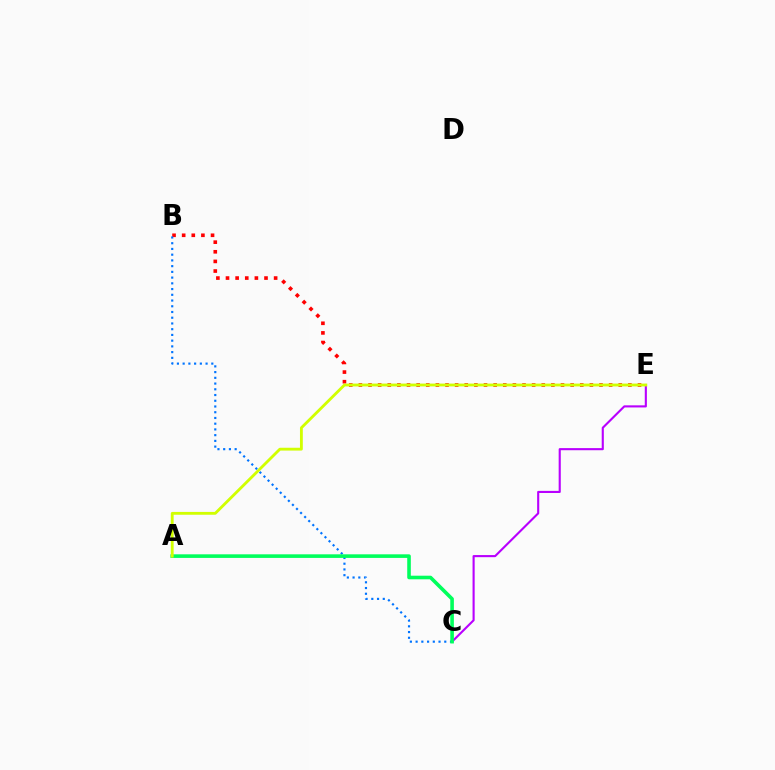{('B', 'E'): [{'color': '#ff0000', 'line_style': 'dotted', 'thickness': 2.62}], ('C', 'E'): [{'color': '#b900ff', 'line_style': 'solid', 'thickness': 1.52}], ('B', 'C'): [{'color': '#0074ff', 'line_style': 'dotted', 'thickness': 1.56}], ('A', 'C'): [{'color': '#00ff5c', 'line_style': 'solid', 'thickness': 2.59}], ('A', 'E'): [{'color': '#d1ff00', 'line_style': 'solid', 'thickness': 2.04}]}